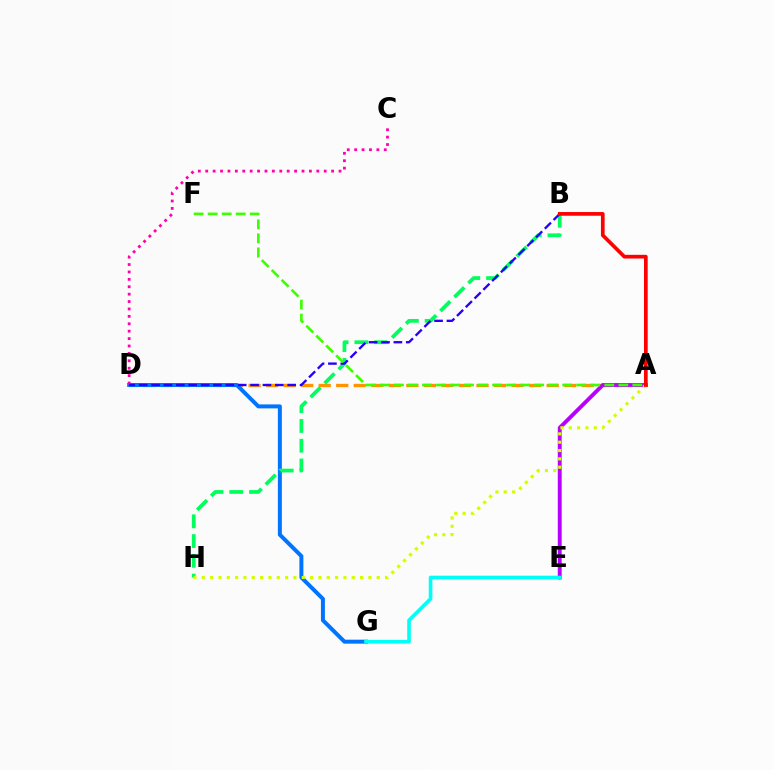{('A', 'D'): [{'color': '#ff9400', 'line_style': 'dashed', 'thickness': 2.38}], ('D', 'G'): [{'color': '#0074ff', 'line_style': 'solid', 'thickness': 2.86}], ('C', 'D'): [{'color': '#ff00ac', 'line_style': 'dotted', 'thickness': 2.01}], ('B', 'H'): [{'color': '#00ff5c', 'line_style': 'dashed', 'thickness': 2.68}], ('B', 'D'): [{'color': '#2500ff', 'line_style': 'dashed', 'thickness': 1.68}], ('A', 'E'): [{'color': '#b900ff', 'line_style': 'solid', 'thickness': 2.8}], ('E', 'G'): [{'color': '#00fff6', 'line_style': 'solid', 'thickness': 2.61}], ('A', 'F'): [{'color': '#3dff00', 'line_style': 'dashed', 'thickness': 1.91}], ('A', 'H'): [{'color': '#d1ff00', 'line_style': 'dotted', 'thickness': 2.26}], ('A', 'B'): [{'color': '#ff0000', 'line_style': 'solid', 'thickness': 2.66}]}